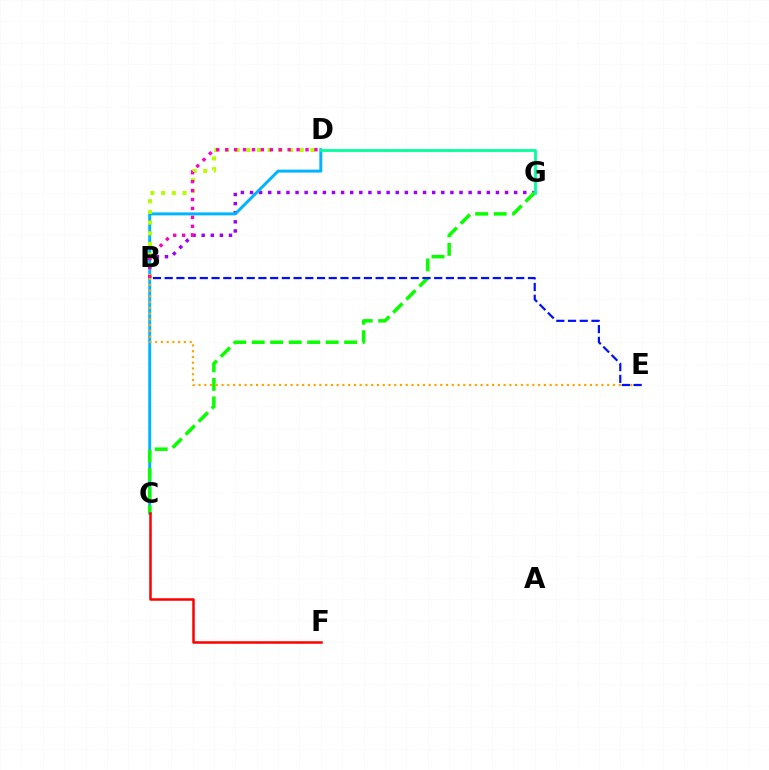{('B', 'G'): [{'color': '#9b00ff', 'line_style': 'dotted', 'thickness': 2.47}], ('C', 'D'): [{'color': '#00b5ff', 'line_style': 'solid', 'thickness': 2.14}], ('B', 'D'): [{'color': '#b3ff00', 'line_style': 'dotted', 'thickness': 2.9}, {'color': '#ff00bd', 'line_style': 'dotted', 'thickness': 2.43}], ('C', 'G'): [{'color': '#08ff00', 'line_style': 'dashed', 'thickness': 2.51}], ('B', 'E'): [{'color': '#ffa500', 'line_style': 'dotted', 'thickness': 1.56}, {'color': '#0010ff', 'line_style': 'dashed', 'thickness': 1.59}], ('C', 'F'): [{'color': '#ff0000', 'line_style': 'solid', 'thickness': 1.81}], ('D', 'G'): [{'color': '#00ff9d', 'line_style': 'solid', 'thickness': 2.01}]}